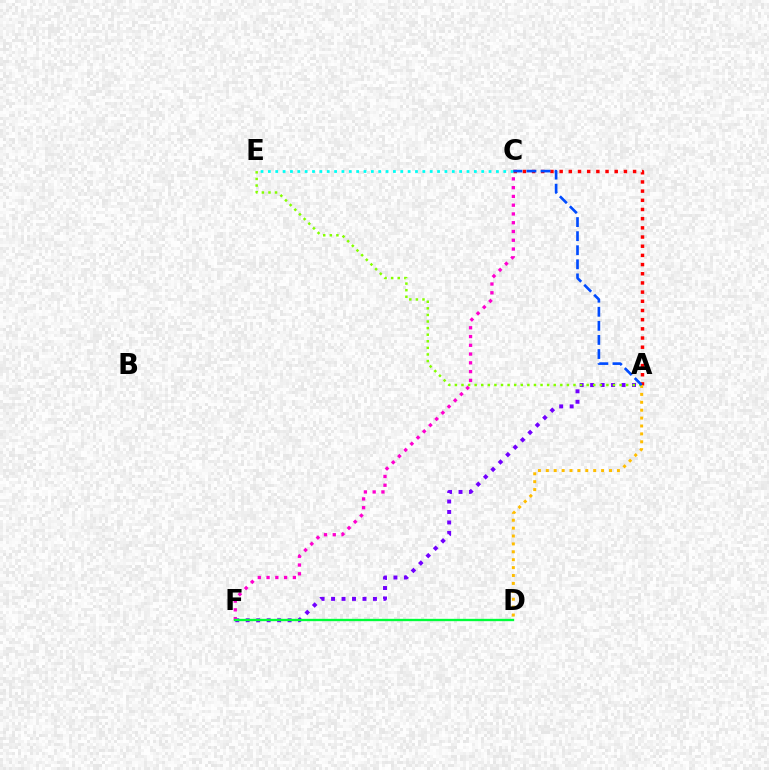{('A', 'F'): [{'color': '#7200ff', 'line_style': 'dotted', 'thickness': 2.84}], ('C', 'F'): [{'color': '#ff00cf', 'line_style': 'dotted', 'thickness': 2.38}], ('A', 'C'): [{'color': '#ff0000', 'line_style': 'dotted', 'thickness': 2.49}, {'color': '#004bff', 'line_style': 'dashed', 'thickness': 1.91}], ('A', 'D'): [{'color': '#ffbd00', 'line_style': 'dotted', 'thickness': 2.15}], ('D', 'F'): [{'color': '#00ff39', 'line_style': 'solid', 'thickness': 1.69}], ('A', 'E'): [{'color': '#84ff00', 'line_style': 'dotted', 'thickness': 1.79}], ('C', 'E'): [{'color': '#00fff6', 'line_style': 'dotted', 'thickness': 2.0}]}